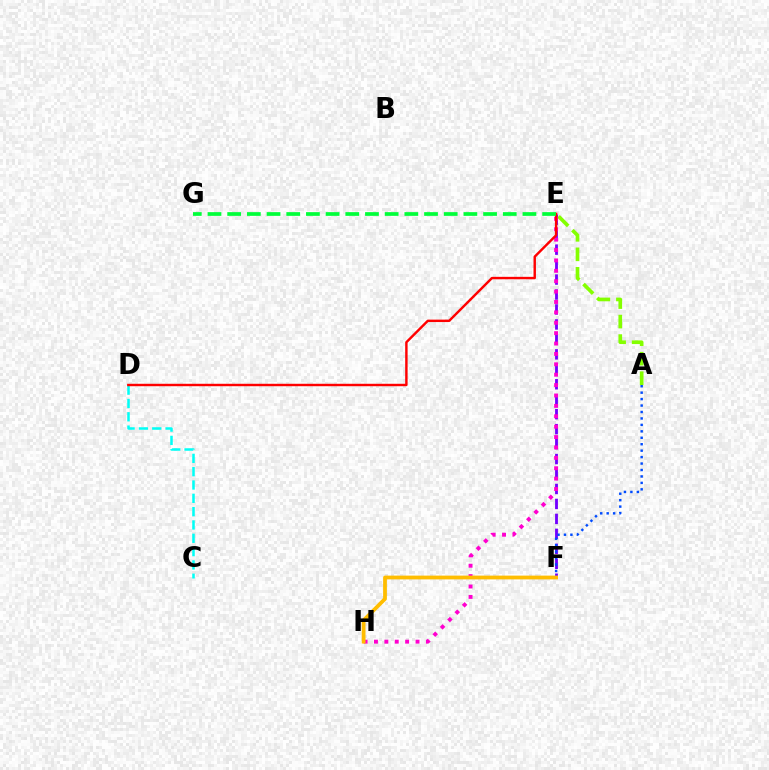{('C', 'D'): [{'color': '#00fff6', 'line_style': 'dashed', 'thickness': 1.81}], ('E', 'F'): [{'color': '#7200ff', 'line_style': 'dashed', 'thickness': 2.03}], ('A', 'F'): [{'color': '#004bff', 'line_style': 'dotted', 'thickness': 1.75}], ('A', 'E'): [{'color': '#84ff00', 'line_style': 'dashed', 'thickness': 2.65}], ('E', 'H'): [{'color': '#ff00cf', 'line_style': 'dotted', 'thickness': 2.82}], ('F', 'H'): [{'color': '#ffbd00', 'line_style': 'solid', 'thickness': 2.72}], ('D', 'E'): [{'color': '#ff0000', 'line_style': 'solid', 'thickness': 1.75}], ('E', 'G'): [{'color': '#00ff39', 'line_style': 'dashed', 'thickness': 2.67}]}